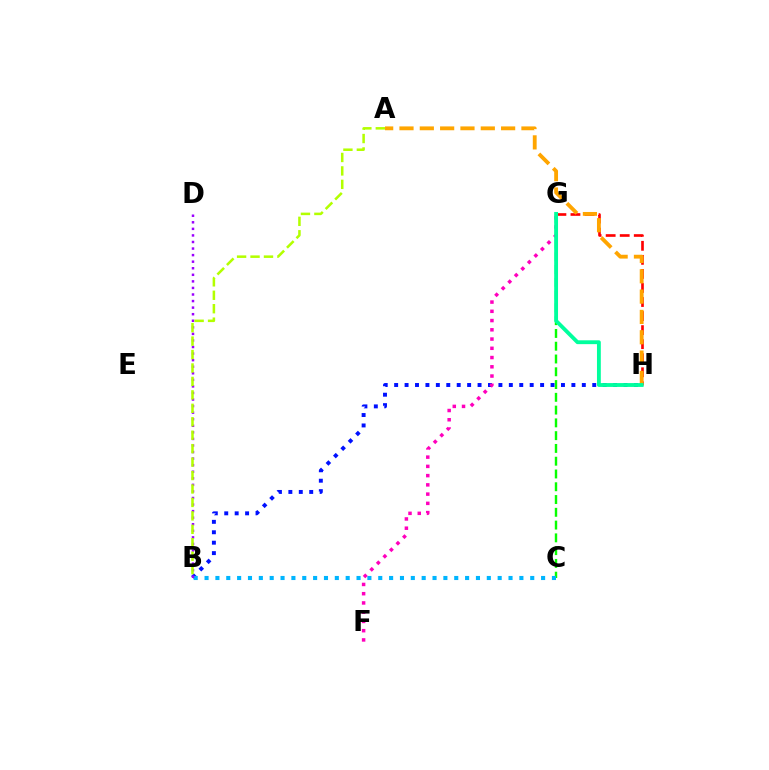{('G', 'H'): [{'color': '#ff0000', 'line_style': 'dashed', 'thickness': 1.91}, {'color': '#00ff9d', 'line_style': 'solid', 'thickness': 2.77}], ('C', 'G'): [{'color': '#08ff00', 'line_style': 'dashed', 'thickness': 1.74}], ('B', 'H'): [{'color': '#0010ff', 'line_style': 'dotted', 'thickness': 2.83}], ('B', 'C'): [{'color': '#00b5ff', 'line_style': 'dotted', 'thickness': 2.95}], ('B', 'D'): [{'color': '#9b00ff', 'line_style': 'dotted', 'thickness': 1.78}], ('A', 'H'): [{'color': '#ffa500', 'line_style': 'dashed', 'thickness': 2.76}], ('F', 'G'): [{'color': '#ff00bd', 'line_style': 'dotted', 'thickness': 2.51}], ('A', 'B'): [{'color': '#b3ff00', 'line_style': 'dashed', 'thickness': 1.83}]}